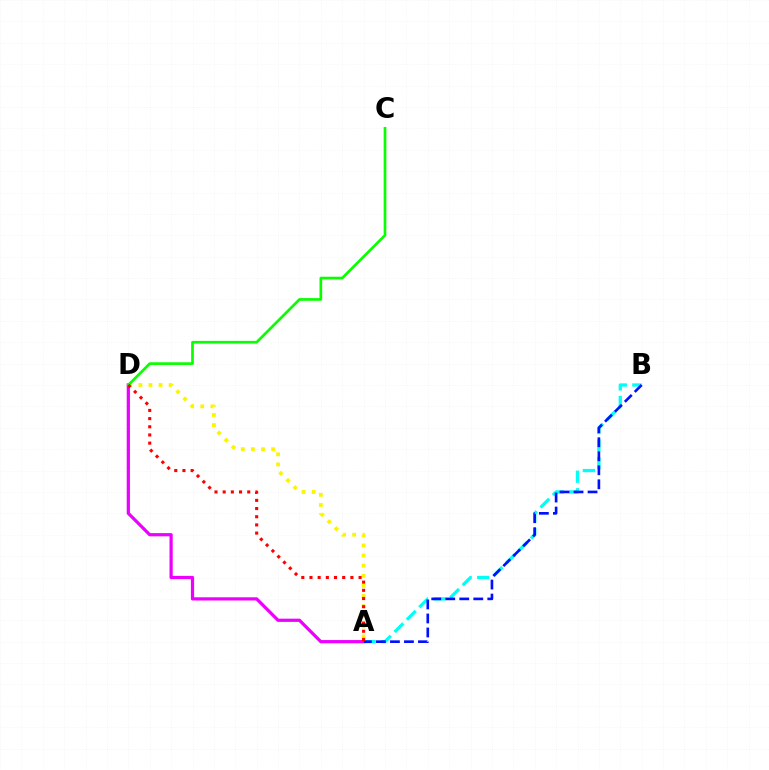{('A', 'D'): [{'color': '#fcf500', 'line_style': 'dotted', 'thickness': 2.75}, {'color': '#ee00ff', 'line_style': 'solid', 'thickness': 2.32}, {'color': '#ff0000', 'line_style': 'dotted', 'thickness': 2.22}], ('A', 'B'): [{'color': '#00fff6', 'line_style': 'dashed', 'thickness': 2.38}, {'color': '#0010ff', 'line_style': 'dashed', 'thickness': 1.9}], ('C', 'D'): [{'color': '#08ff00', 'line_style': 'solid', 'thickness': 1.93}]}